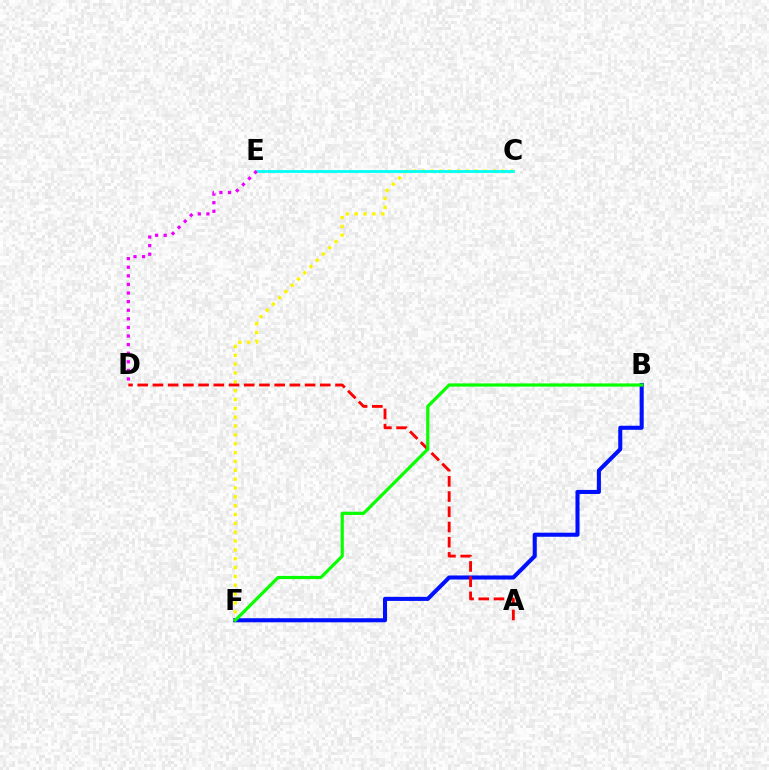{('B', 'F'): [{'color': '#0010ff', 'line_style': 'solid', 'thickness': 2.93}, {'color': '#08ff00', 'line_style': 'solid', 'thickness': 2.29}], ('C', 'F'): [{'color': '#fcf500', 'line_style': 'dotted', 'thickness': 2.4}], ('C', 'E'): [{'color': '#00fff6', 'line_style': 'solid', 'thickness': 2.0}], ('A', 'D'): [{'color': '#ff0000', 'line_style': 'dashed', 'thickness': 2.07}], ('D', 'E'): [{'color': '#ee00ff', 'line_style': 'dotted', 'thickness': 2.34}]}